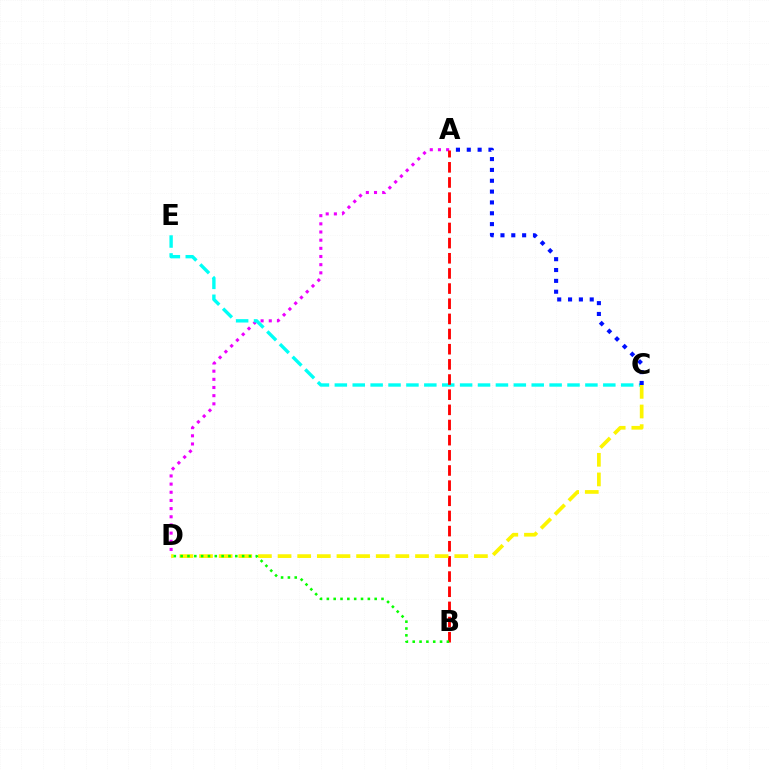{('A', 'D'): [{'color': '#ee00ff', 'line_style': 'dotted', 'thickness': 2.22}], ('C', 'E'): [{'color': '#00fff6', 'line_style': 'dashed', 'thickness': 2.43}], ('A', 'B'): [{'color': '#ff0000', 'line_style': 'dashed', 'thickness': 2.06}], ('C', 'D'): [{'color': '#fcf500', 'line_style': 'dashed', 'thickness': 2.67}], ('B', 'D'): [{'color': '#08ff00', 'line_style': 'dotted', 'thickness': 1.86}], ('A', 'C'): [{'color': '#0010ff', 'line_style': 'dotted', 'thickness': 2.94}]}